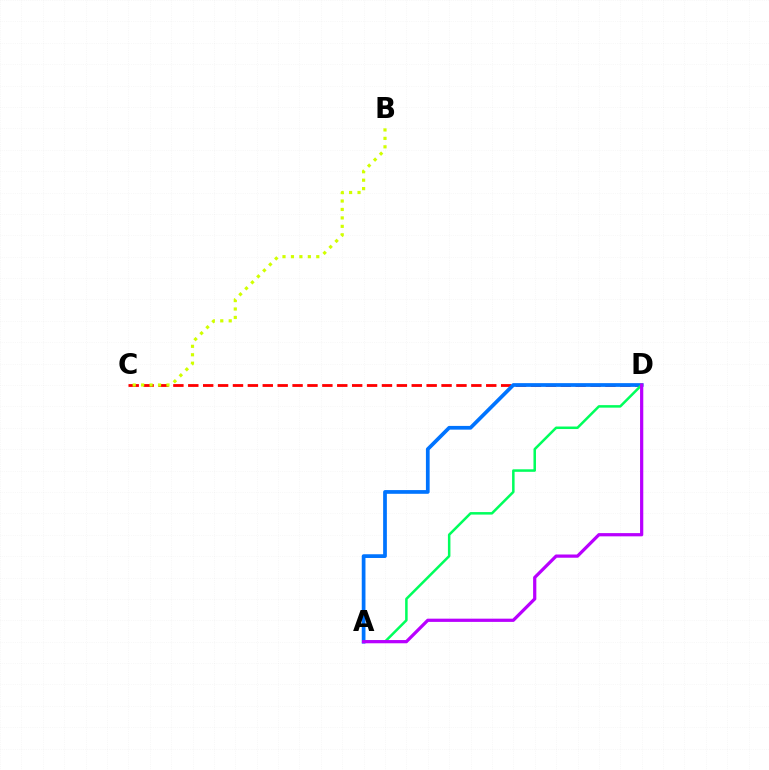{('C', 'D'): [{'color': '#ff0000', 'line_style': 'dashed', 'thickness': 2.02}], ('A', 'D'): [{'color': '#0074ff', 'line_style': 'solid', 'thickness': 2.68}, {'color': '#00ff5c', 'line_style': 'solid', 'thickness': 1.81}, {'color': '#b900ff', 'line_style': 'solid', 'thickness': 2.33}], ('B', 'C'): [{'color': '#d1ff00', 'line_style': 'dotted', 'thickness': 2.29}]}